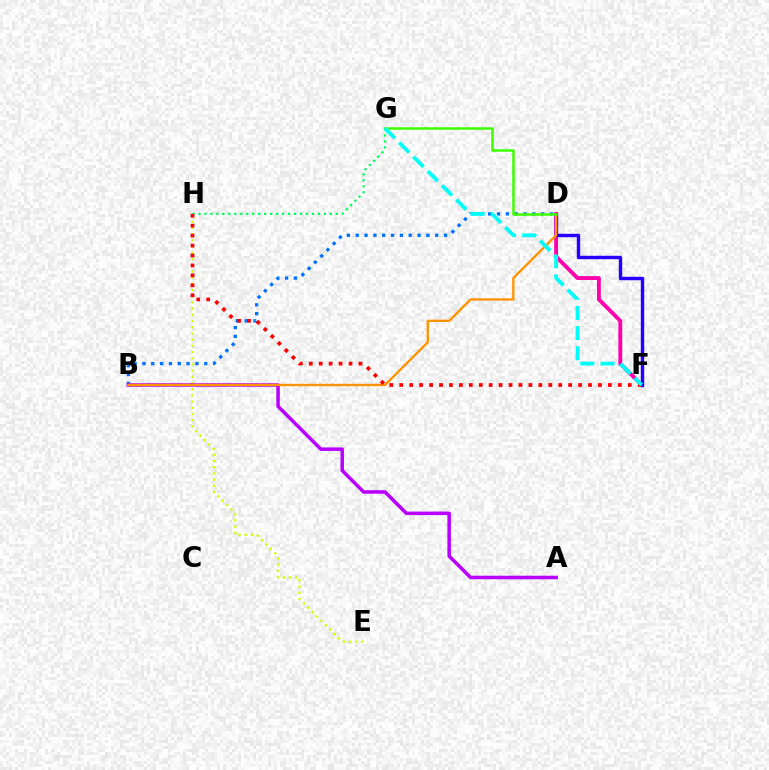{('D', 'F'): [{'color': '#ff00ac', 'line_style': 'solid', 'thickness': 2.77}, {'color': '#2500ff', 'line_style': 'solid', 'thickness': 2.47}], ('E', 'H'): [{'color': '#d1ff00', 'line_style': 'dotted', 'thickness': 1.69}], ('B', 'D'): [{'color': '#0074ff', 'line_style': 'dotted', 'thickness': 2.4}, {'color': '#ff9400', 'line_style': 'solid', 'thickness': 1.7}], ('A', 'B'): [{'color': '#b900ff', 'line_style': 'solid', 'thickness': 2.54}], ('D', 'G'): [{'color': '#3dff00', 'line_style': 'solid', 'thickness': 1.81}], ('G', 'H'): [{'color': '#00ff5c', 'line_style': 'dotted', 'thickness': 1.62}], ('F', 'H'): [{'color': '#ff0000', 'line_style': 'dotted', 'thickness': 2.7}], ('F', 'G'): [{'color': '#00fff6', 'line_style': 'dashed', 'thickness': 2.74}]}